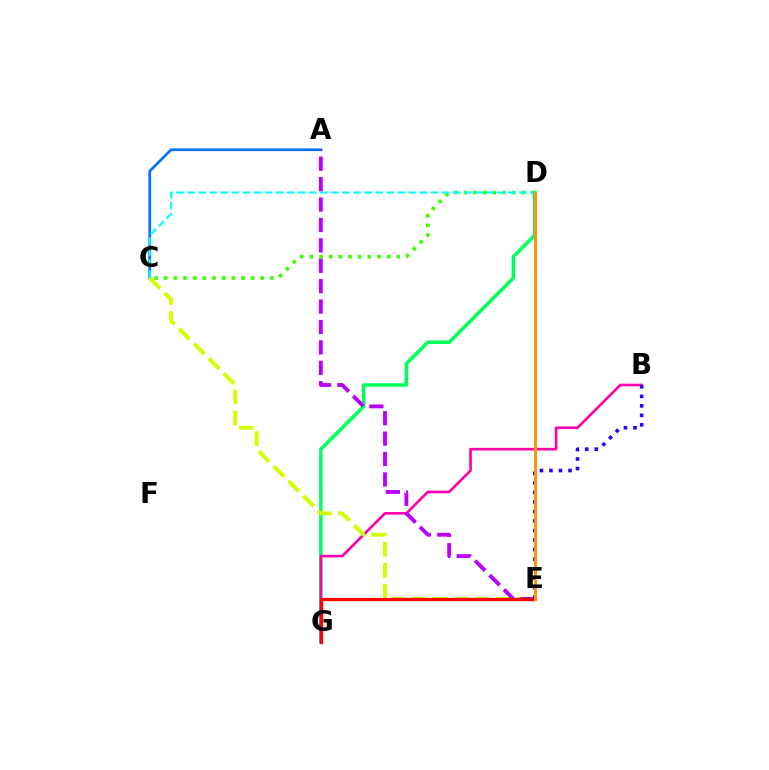{('D', 'G'): [{'color': '#00ff5c', 'line_style': 'solid', 'thickness': 2.54}], ('C', 'D'): [{'color': '#3dff00', 'line_style': 'dotted', 'thickness': 2.62}, {'color': '#00fff6', 'line_style': 'dashed', 'thickness': 1.5}], ('A', 'C'): [{'color': '#0074ff', 'line_style': 'solid', 'thickness': 1.97}], ('B', 'G'): [{'color': '#ff00ac', 'line_style': 'solid', 'thickness': 1.9}], ('C', 'E'): [{'color': '#d1ff00', 'line_style': 'dashed', 'thickness': 2.85}], ('A', 'E'): [{'color': '#b900ff', 'line_style': 'dashed', 'thickness': 2.77}], ('E', 'G'): [{'color': '#ff0000', 'line_style': 'solid', 'thickness': 2.38}], ('B', 'E'): [{'color': '#2500ff', 'line_style': 'dotted', 'thickness': 2.59}], ('D', 'E'): [{'color': '#ff9400', 'line_style': 'solid', 'thickness': 2.13}]}